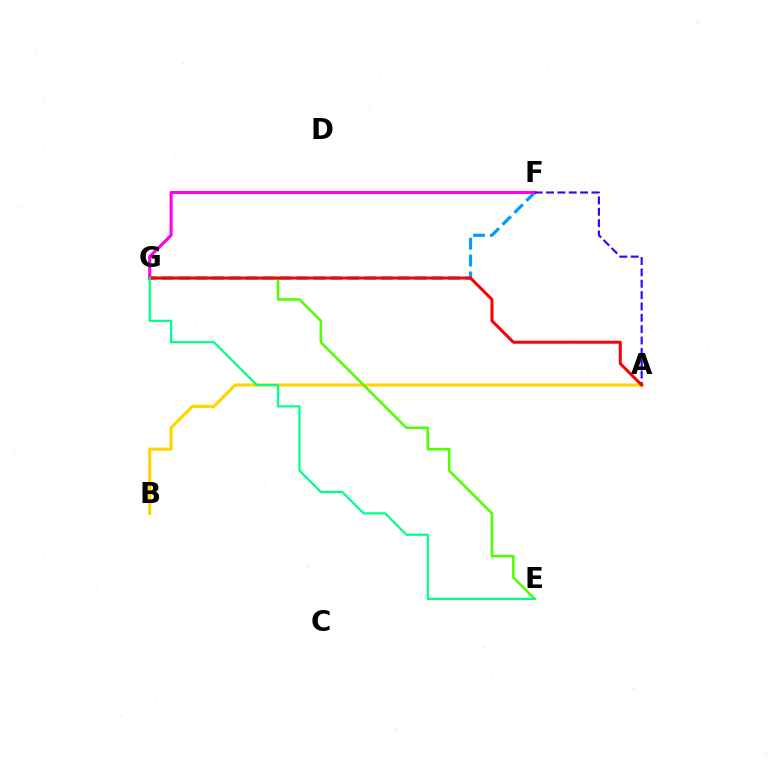{('A', 'B'): [{'color': '#ffd500', 'line_style': 'solid', 'thickness': 2.24}], ('F', 'G'): [{'color': '#009eff', 'line_style': 'dashed', 'thickness': 2.29}, {'color': '#ff00ed', 'line_style': 'solid', 'thickness': 2.24}], ('E', 'G'): [{'color': '#4fff00', 'line_style': 'solid', 'thickness': 1.82}, {'color': '#00ff86', 'line_style': 'solid', 'thickness': 1.58}], ('A', 'F'): [{'color': '#3700ff', 'line_style': 'dashed', 'thickness': 1.54}], ('A', 'G'): [{'color': '#ff0000', 'line_style': 'solid', 'thickness': 2.17}]}